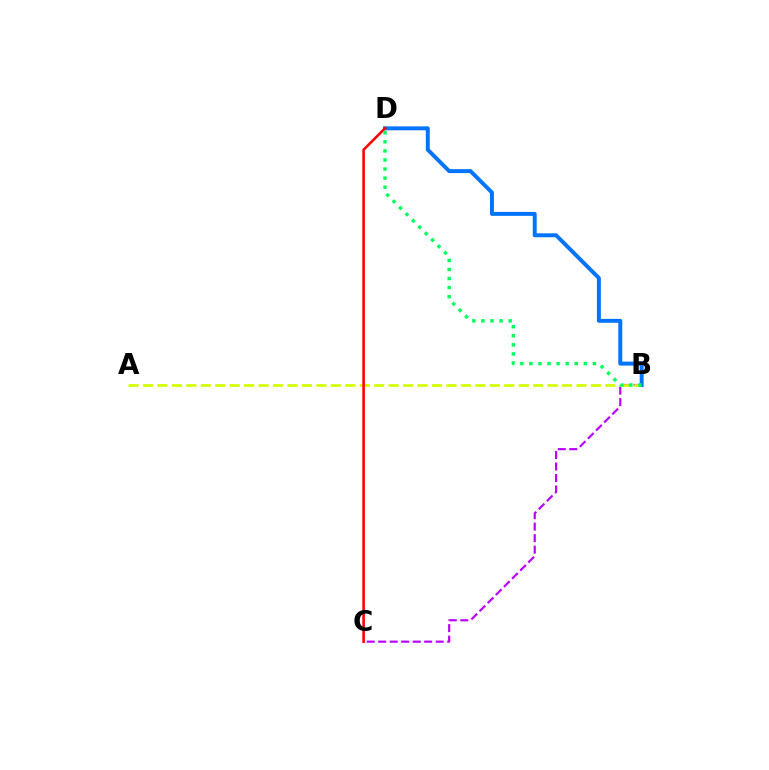{('B', 'C'): [{'color': '#b900ff', 'line_style': 'dashed', 'thickness': 1.56}], ('A', 'B'): [{'color': '#d1ff00', 'line_style': 'dashed', 'thickness': 1.96}], ('B', 'D'): [{'color': '#0074ff', 'line_style': 'solid', 'thickness': 2.84}, {'color': '#00ff5c', 'line_style': 'dotted', 'thickness': 2.47}], ('C', 'D'): [{'color': '#ff0000', 'line_style': 'solid', 'thickness': 1.86}]}